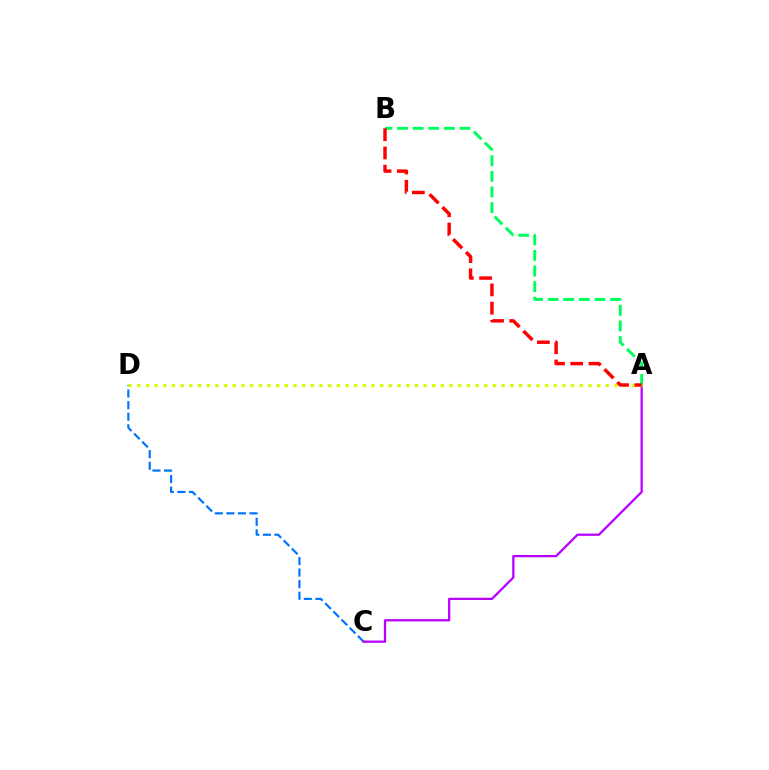{('C', 'D'): [{'color': '#0074ff', 'line_style': 'dashed', 'thickness': 1.57}], ('A', 'C'): [{'color': '#b900ff', 'line_style': 'solid', 'thickness': 1.64}], ('A', 'D'): [{'color': '#d1ff00', 'line_style': 'dotted', 'thickness': 2.36}], ('A', 'B'): [{'color': '#00ff5c', 'line_style': 'dashed', 'thickness': 2.12}, {'color': '#ff0000', 'line_style': 'dashed', 'thickness': 2.48}]}